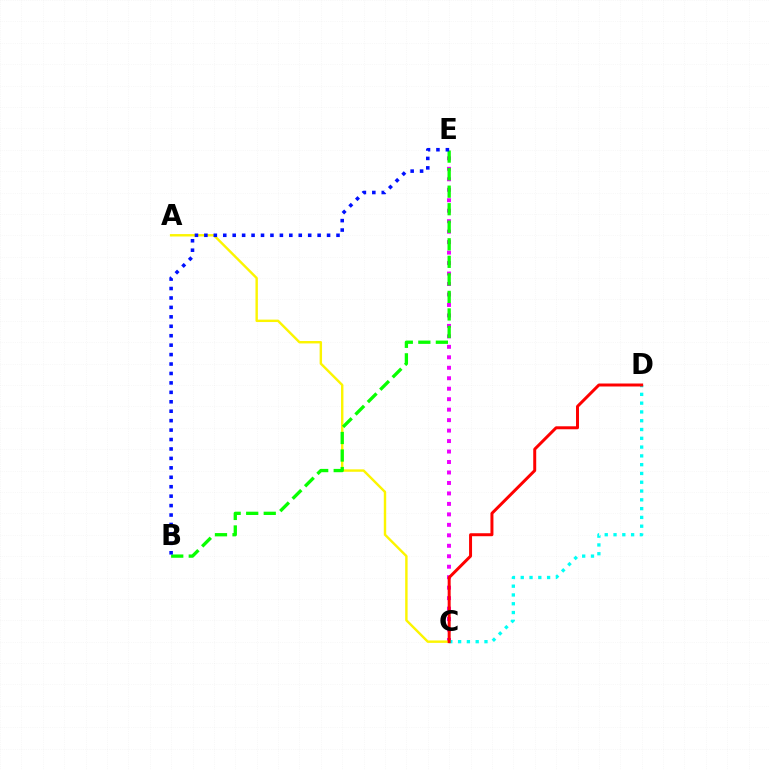{('C', 'E'): [{'color': '#ee00ff', 'line_style': 'dotted', 'thickness': 2.84}], ('A', 'C'): [{'color': '#fcf500', 'line_style': 'solid', 'thickness': 1.74}], ('C', 'D'): [{'color': '#00fff6', 'line_style': 'dotted', 'thickness': 2.39}, {'color': '#ff0000', 'line_style': 'solid', 'thickness': 2.15}], ('B', 'E'): [{'color': '#08ff00', 'line_style': 'dashed', 'thickness': 2.38}, {'color': '#0010ff', 'line_style': 'dotted', 'thickness': 2.56}]}